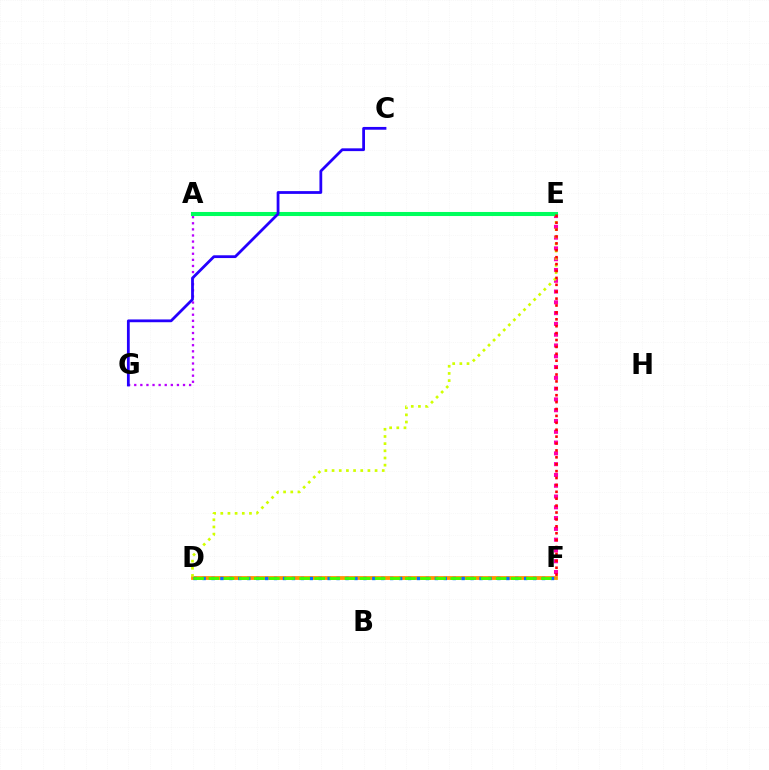{('A', 'E'): [{'color': '#00fff6', 'line_style': 'dotted', 'thickness': 2.14}, {'color': '#00ff5c', 'line_style': 'solid', 'thickness': 2.93}], ('E', 'F'): [{'color': '#ff00ac', 'line_style': 'dotted', 'thickness': 2.93}, {'color': '#ff0000', 'line_style': 'dotted', 'thickness': 1.87}], ('D', 'F'): [{'color': '#ff9400', 'line_style': 'solid', 'thickness': 2.73}, {'color': '#0074ff', 'line_style': 'dotted', 'thickness': 2.43}, {'color': '#3dff00', 'line_style': 'dashed', 'thickness': 2.05}], ('A', 'G'): [{'color': '#b900ff', 'line_style': 'dotted', 'thickness': 1.66}], ('D', 'E'): [{'color': '#d1ff00', 'line_style': 'dotted', 'thickness': 1.95}], ('C', 'G'): [{'color': '#2500ff', 'line_style': 'solid', 'thickness': 2.0}]}